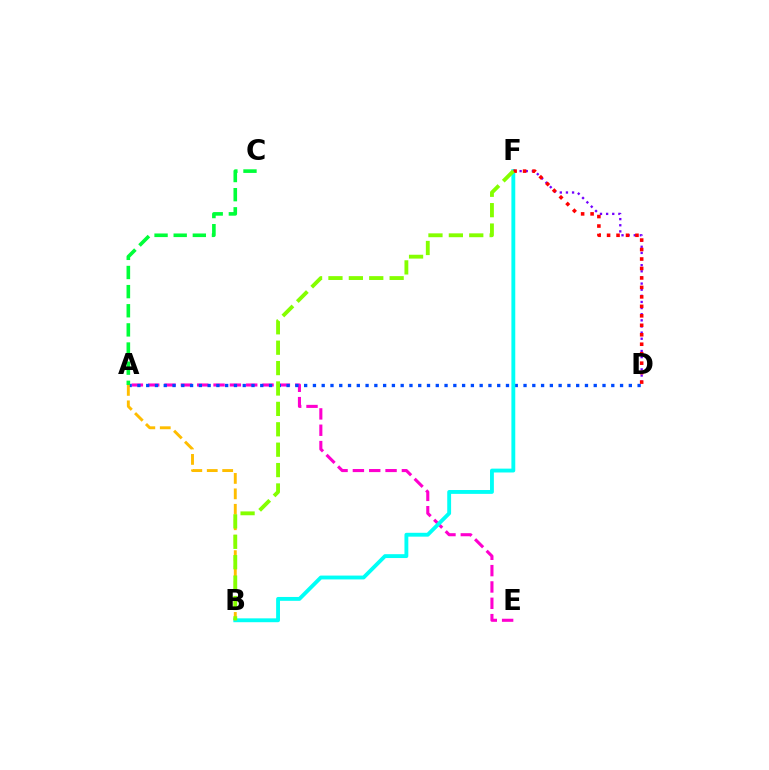{('A', 'E'): [{'color': '#ff00cf', 'line_style': 'dashed', 'thickness': 2.22}], ('D', 'F'): [{'color': '#7200ff', 'line_style': 'dotted', 'thickness': 1.67}, {'color': '#ff0000', 'line_style': 'dotted', 'thickness': 2.57}], ('A', 'D'): [{'color': '#004bff', 'line_style': 'dotted', 'thickness': 2.38}], ('B', 'F'): [{'color': '#00fff6', 'line_style': 'solid', 'thickness': 2.78}, {'color': '#84ff00', 'line_style': 'dashed', 'thickness': 2.77}], ('A', 'B'): [{'color': '#ffbd00', 'line_style': 'dashed', 'thickness': 2.1}], ('A', 'C'): [{'color': '#00ff39', 'line_style': 'dashed', 'thickness': 2.6}]}